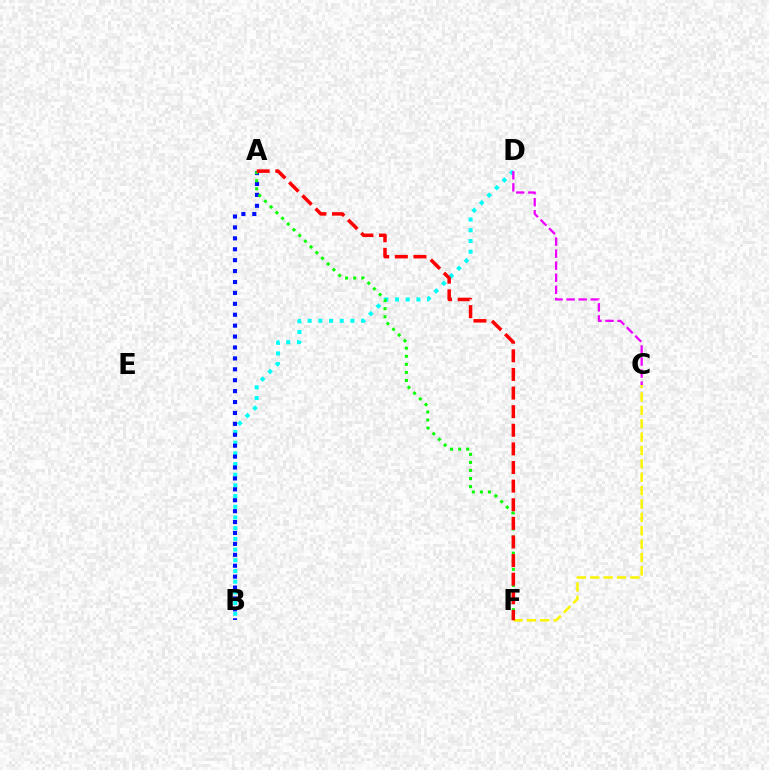{('B', 'D'): [{'color': '#00fff6', 'line_style': 'dotted', 'thickness': 2.91}], ('C', 'F'): [{'color': '#fcf500', 'line_style': 'dashed', 'thickness': 1.82}], ('A', 'B'): [{'color': '#0010ff', 'line_style': 'dotted', 'thickness': 2.96}], ('A', 'F'): [{'color': '#08ff00', 'line_style': 'dotted', 'thickness': 2.19}, {'color': '#ff0000', 'line_style': 'dashed', 'thickness': 2.53}], ('C', 'D'): [{'color': '#ee00ff', 'line_style': 'dashed', 'thickness': 1.64}]}